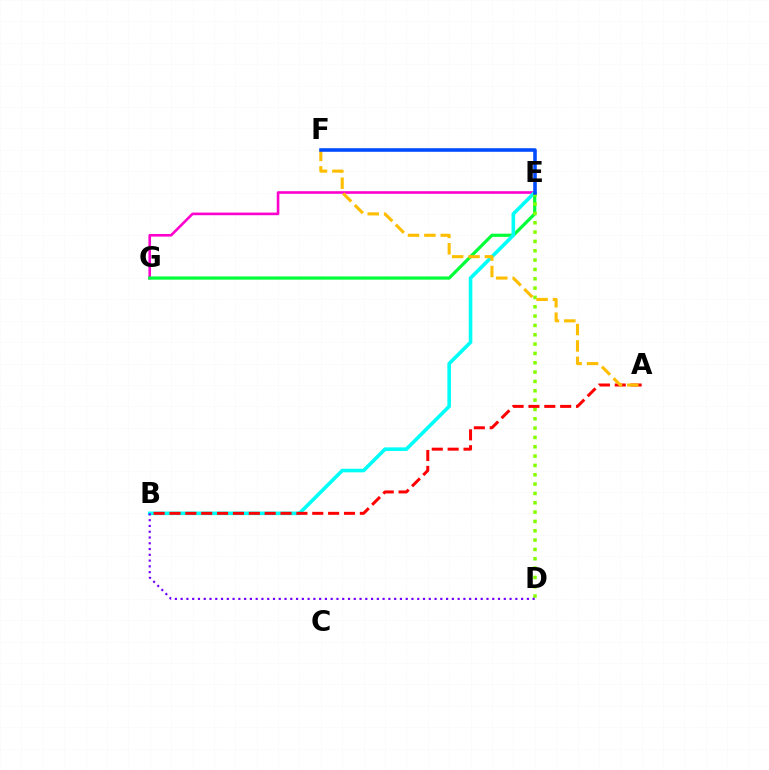{('E', 'G'): [{'color': '#ff00cf', 'line_style': 'solid', 'thickness': 1.88}, {'color': '#00ff39', 'line_style': 'solid', 'thickness': 2.31}], ('B', 'E'): [{'color': '#00fff6', 'line_style': 'solid', 'thickness': 2.59}], ('D', 'E'): [{'color': '#84ff00', 'line_style': 'dotted', 'thickness': 2.54}], ('B', 'D'): [{'color': '#7200ff', 'line_style': 'dotted', 'thickness': 1.57}], ('A', 'B'): [{'color': '#ff0000', 'line_style': 'dashed', 'thickness': 2.15}], ('A', 'F'): [{'color': '#ffbd00', 'line_style': 'dashed', 'thickness': 2.23}], ('E', 'F'): [{'color': '#004bff', 'line_style': 'solid', 'thickness': 2.57}]}